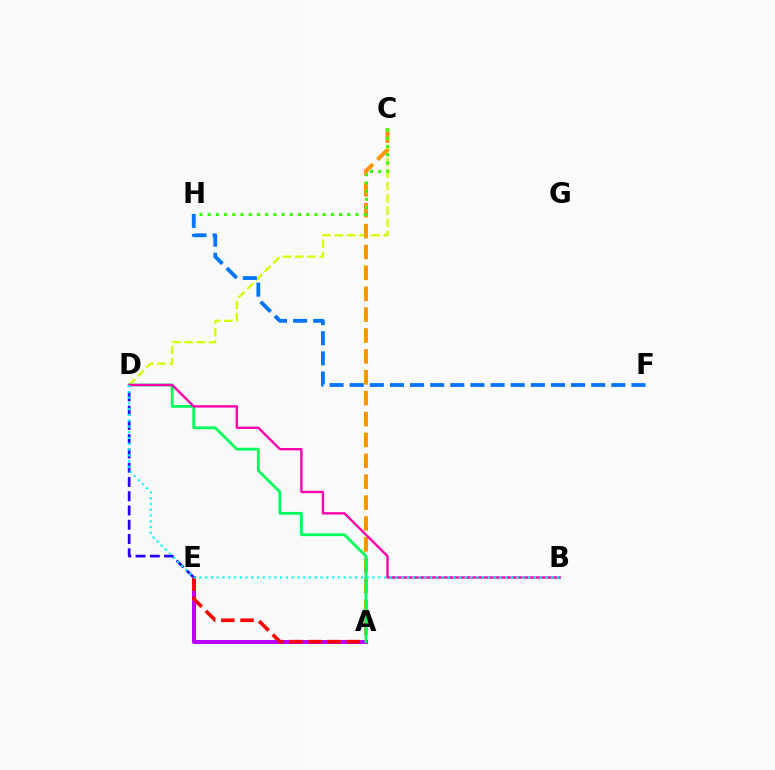{('C', 'D'): [{'color': '#d1ff00', 'line_style': 'dashed', 'thickness': 1.66}], ('A', 'C'): [{'color': '#ff9400', 'line_style': 'dashed', 'thickness': 2.84}], ('A', 'E'): [{'color': '#b900ff', 'line_style': 'solid', 'thickness': 2.86}, {'color': '#ff0000', 'line_style': 'dashed', 'thickness': 2.61}], ('D', 'E'): [{'color': '#2500ff', 'line_style': 'dashed', 'thickness': 1.94}], ('A', 'D'): [{'color': '#00ff5c', 'line_style': 'solid', 'thickness': 2.03}], ('C', 'H'): [{'color': '#3dff00', 'line_style': 'dotted', 'thickness': 2.23}], ('F', 'H'): [{'color': '#0074ff', 'line_style': 'dashed', 'thickness': 2.73}], ('B', 'D'): [{'color': '#ff00ac', 'line_style': 'solid', 'thickness': 1.7}, {'color': '#00fff6', 'line_style': 'dotted', 'thickness': 1.57}]}